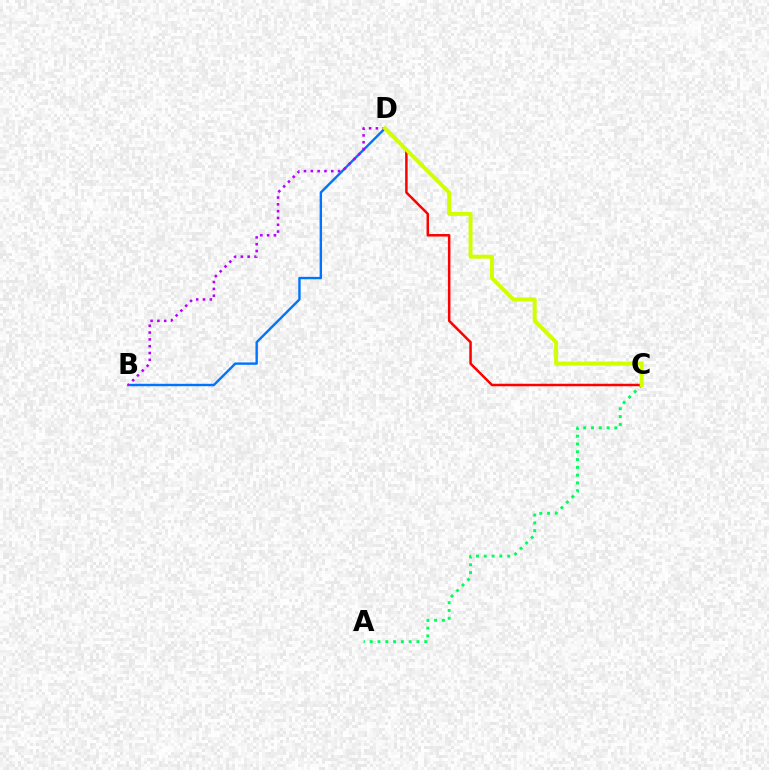{('B', 'D'): [{'color': '#0074ff', 'line_style': 'solid', 'thickness': 1.73}, {'color': '#b900ff', 'line_style': 'dotted', 'thickness': 1.85}], ('A', 'C'): [{'color': '#00ff5c', 'line_style': 'dotted', 'thickness': 2.12}], ('C', 'D'): [{'color': '#ff0000', 'line_style': 'solid', 'thickness': 1.8}, {'color': '#d1ff00', 'line_style': 'solid', 'thickness': 2.85}]}